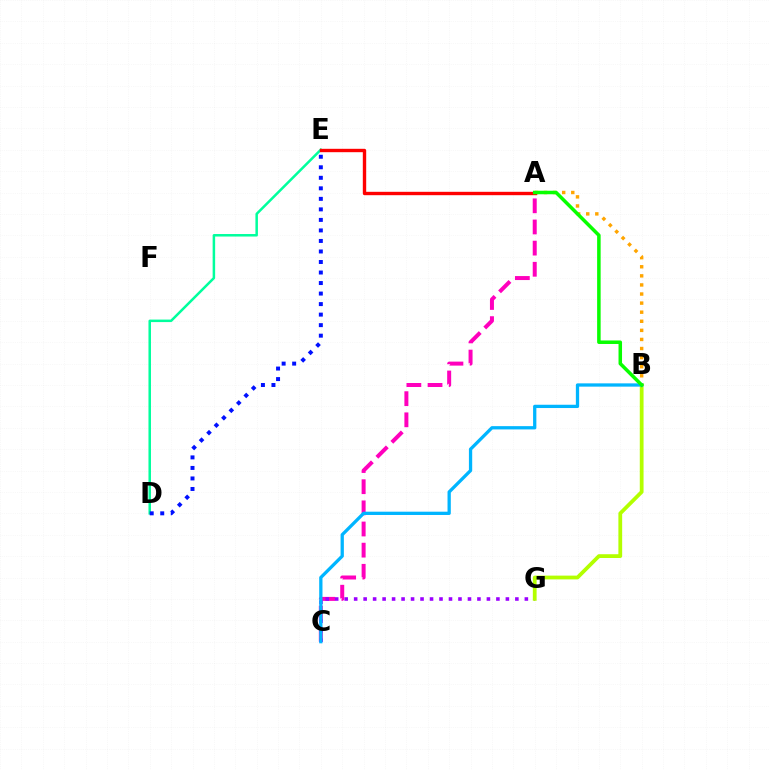{('A', 'C'): [{'color': '#ff00bd', 'line_style': 'dashed', 'thickness': 2.87}], ('D', 'E'): [{'color': '#00ff9d', 'line_style': 'solid', 'thickness': 1.8}, {'color': '#0010ff', 'line_style': 'dotted', 'thickness': 2.86}], ('C', 'G'): [{'color': '#9b00ff', 'line_style': 'dotted', 'thickness': 2.58}], ('A', 'B'): [{'color': '#ffa500', 'line_style': 'dotted', 'thickness': 2.47}, {'color': '#08ff00', 'line_style': 'solid', 'thickness': 2.53}], ('B', 'G'): [{'color': '#b3ff00', 'line_style': 'solid', 'thickness': 2.72}], ('B', 'C'): [{'color': '#00b5ff', 'line_style': 'solid', 'thickness': 2.36}], ('A', 'E'): [{'color': '#ff0000', 'line_style': 'solid', 'thickness': 2.44}]}